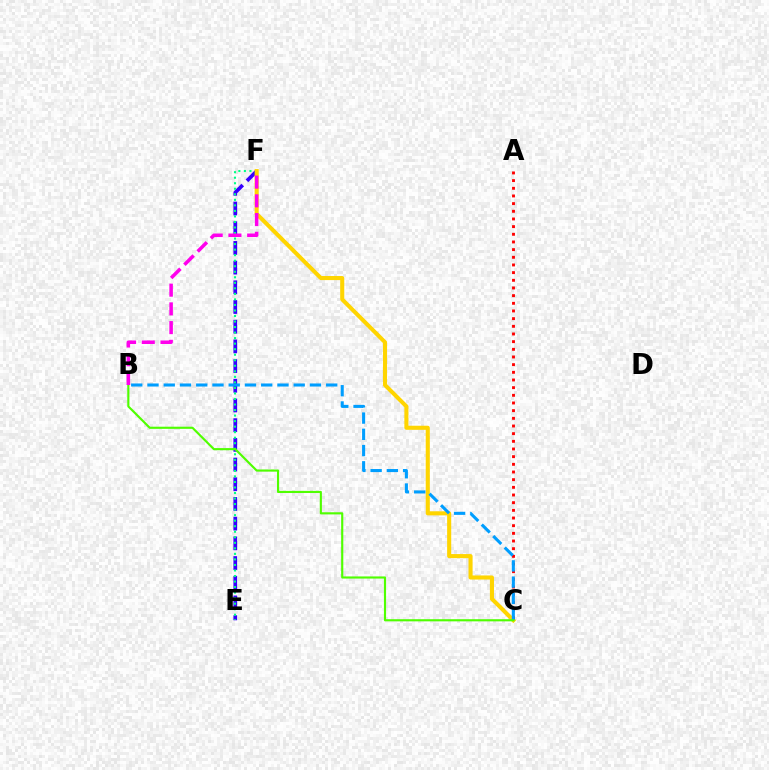{('E', 'F'): [{'color': '#3700ff', 'line_style': 'dashed', 'thickness': 2.68}, {'color': '#00ff86', 'line_style': 'dotted', 'thickness': 1.5}], ('C', 'F'): [{'color': '#ffd500', 'line_style': 'solid', 'thickness': 2.94}], ('A', 'C'): [{'color': '#ff0000', 'line_style': 'dotted', 'thickness': 2.08}], ('B', 'C'): [{'color': '#009eff', 'line_style': 'dashed', 'thickness': 2.21}, {'color': '#4fff00', 'line_style': 'solid', 'thickness': 1.54}], ('B', 'F'): [{'color': '#ff00ed', 'line_style': 'dashed', 'thickness': 2.54}]}